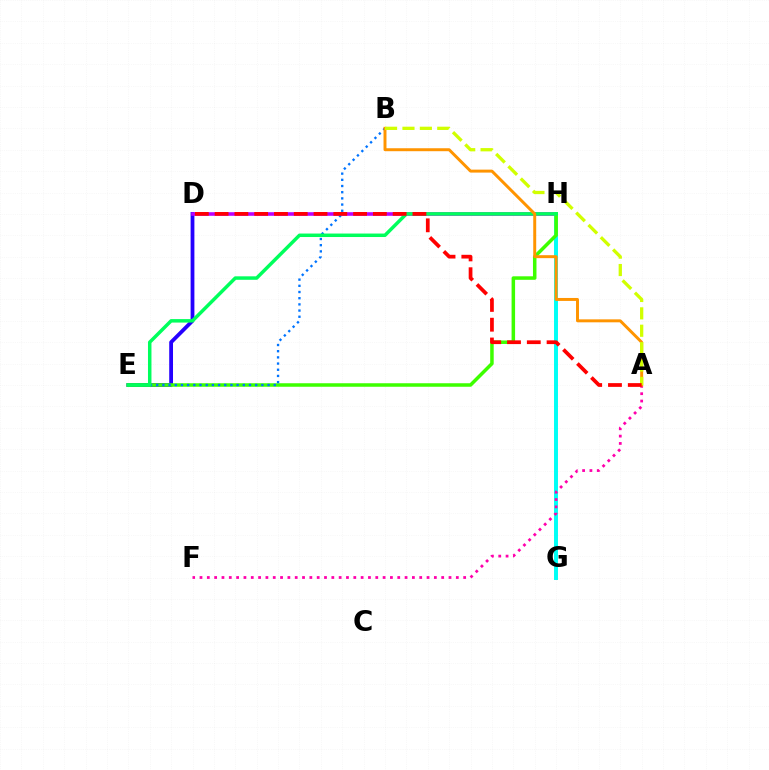{('D', 'E'): [{'color': '#2500ff', 'line_style': 'solid', 'thickness': 2.73}], ('D', 'H'): [{'color': '#b900ff', 'line_style': 'solid', 'thickness': 2.58}], ('G', 'H'): [{'color': '#00fff6', 'line_style': 'solid', 'thickness': 2.85}], ('A', 'F'): [{'color': '#ff00ac', 'line_style': 'dotted', 'thickness': 1.99}], ('E', 'H'): [{'color': '#3dff00', 'line_style': 'solid', 'thickness': 2.53}, {'color': '#00ff5c', 'line_style': 'solid', 'thickness': 2.51}], ('B', 'E'): [{'color': '#0074ff', 'line_style': 'dotted', 'thickness': 1.68}], ('A', 'B'): [{'color': '#ff9400', 'line_style': 'solid', 'thickness': 2.13}, {'color': '#d1ff00', 'line_style': 'dashed', 'thickness': 2.36}], ('A', 'D'): [{'color': '#ff0000', 'line_style': 'dashed', 'thickness': 2.69}]}